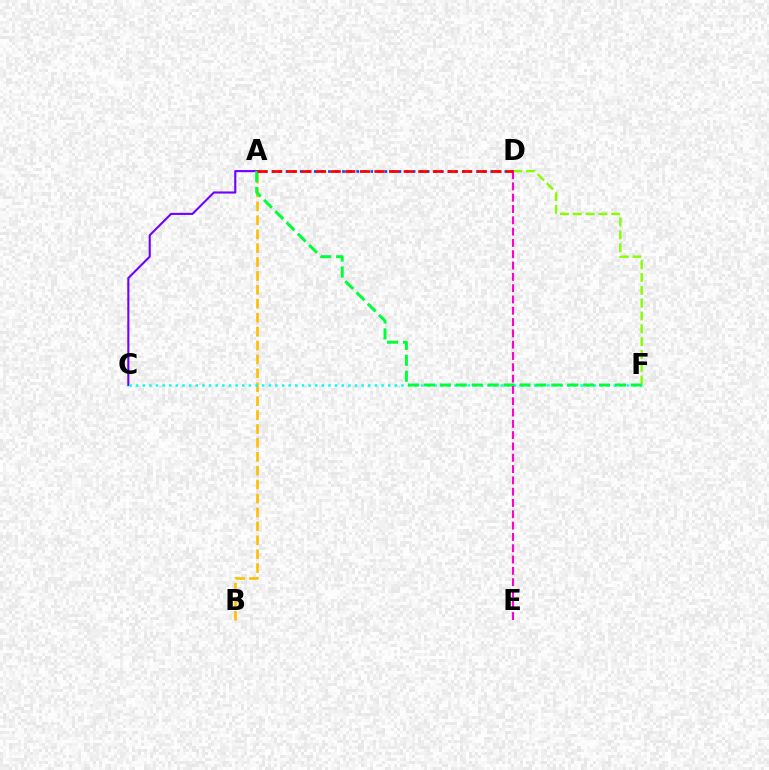{('A', 'C'): [{'color': '#7200ff', 'line_style': 'solid', 'thickness': 1.51}], ('A', 'B'): [{'color': '#ffbd00', 'line_style': 'dashed', 'thickness': 1.89}], ('D', 'F'): [{'color': '#84ff00', 'line_style': 'dashed', 'thickness': 1.74}], ('C', 'F'): [{'color': '#00fff6', 'line_style': 'dotted', 'thickness': 1.8}], ('A', 'D'): [{'color': '#004bff', 'line_style': 'dotted', 'thickness': 1.92}, {'color': '#ff0000', 'line_style': 'dashed', 'thickness': 1.99}], ('A', 'F'): [{'color': '#00ff39', 'line_style': 'dashed', 'thickness': 2.16}], ('D', 'E'): [{'color': '#ff00cf', 'line_style': 'dashed', 'thickness': 1.54}]}